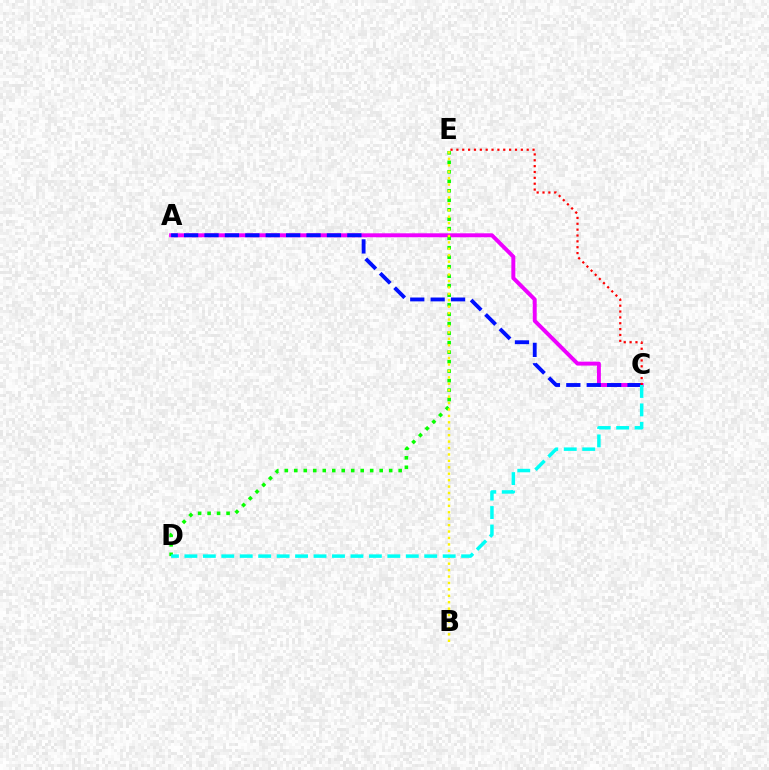{('A', 'C'): [{'color': '#ee00ff', 'line_style': 'solid', 'thickness': 2.84}, {'color': '#0010ff', 'line_style': 'dashed', 'thickness': 2.77}], ('D', 'E'): [{'color': '#08ff00', 'line_style': 'dotted', 'thickness': 2.58}], ('B', 'E'): [{'color': '#fcf500', 'line_style': 'dotted', 'thickness': 1.75}], ('C', 'E'): [{'color': '#ff0000', 'line_style': 'dotted', 'thickness': 1.59}], ('C', 'D'): [{'color': '#00fff6', 'line_style': 'dashed', 'thickness': 2.51}]}